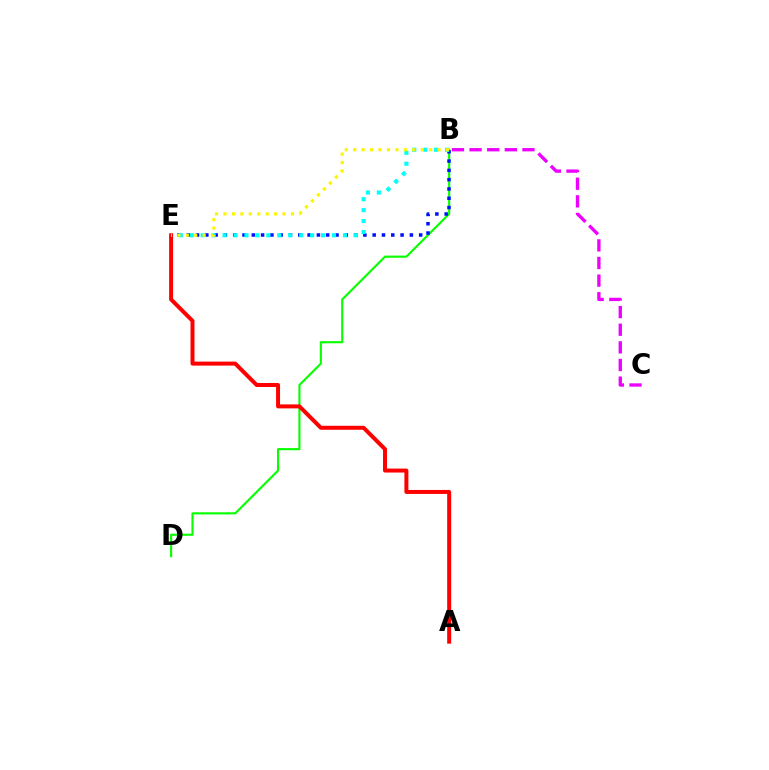{('B', 'D'): [{'color': '#08ff00', 'line_style': 'solid', 'thickness': 1.54}], ('B', 'E'): [{'color': '#0010ff', 'line_style': 'dotted', 'thickness': 2.53}, {'color': '#00fff6', 'line_style': 'dotted', 'thickness': 2.97}, {'color': '#fcf500', 'line_style': 'dotted', 'thickness': 2.29}], ('B', 'C'): [{'color': '#ee00ff', 'line_style': 'dashed', 'thickness': 2.39}], ('A', 'E'): [{'color': '#ff0000', 'line_style': 'solid', 'thickness': 2.87}]}